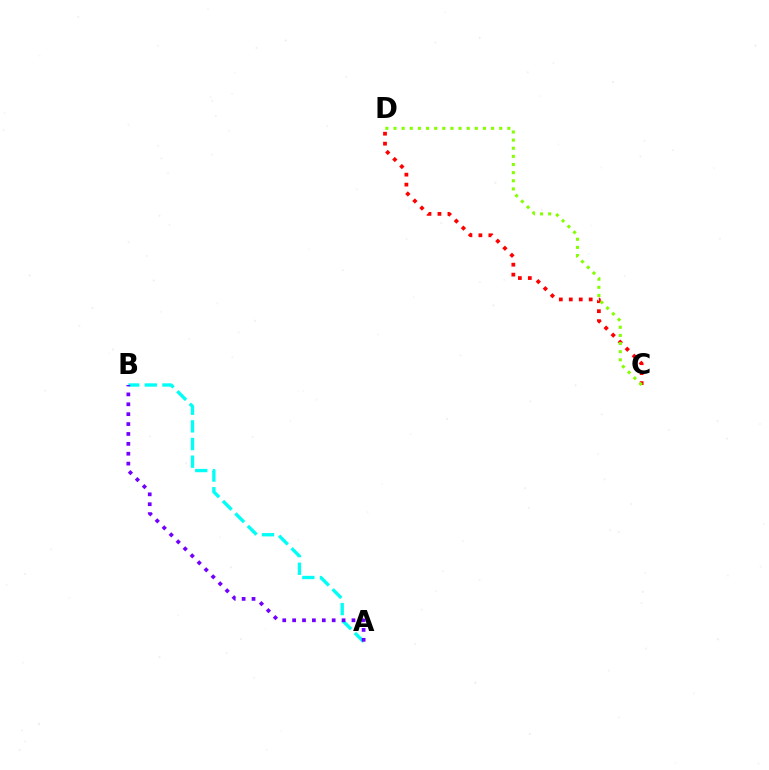{('A', 'B'): [{'color': '#00fff6', 'line_style': 'dashed', 'thickness': 2.4}, {'color': '#7200ff', 'line_style': 'dotted', 'thickness': 2.69}], ('C', 'D'): [{'color': '#ff0000', 'line_style': 'dotted', 'thickness': 2.71}, {'color': '#84ff00', 'line_style': 'dotted', 'thickness': 2.21}]}